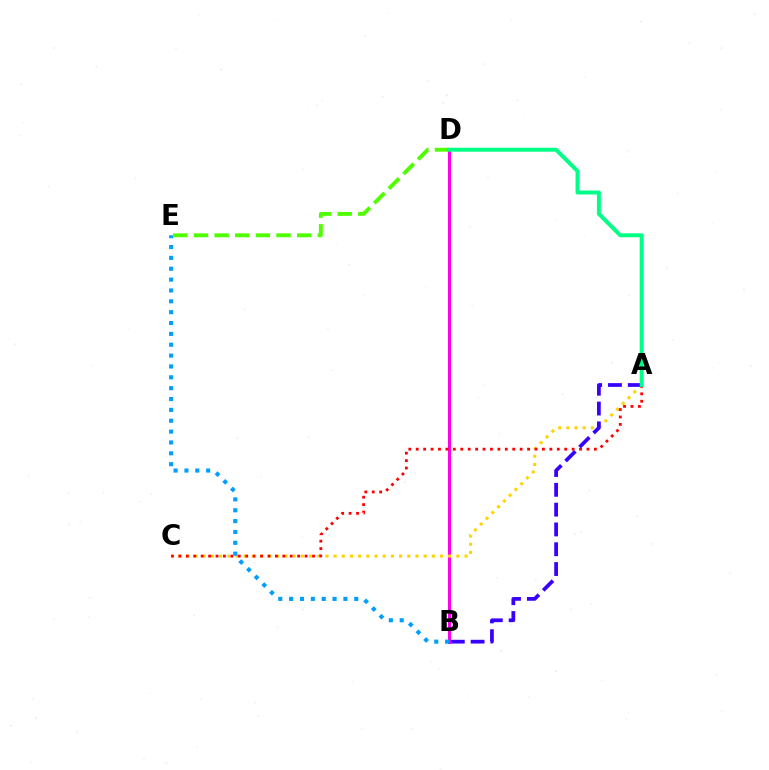{('D', 'E'): [{'color': '#4fff00', 'line_style': 'dashed', 'thickness': 2.8}], ('B', 'D'): [{'color': '#ff00ed', 'line_style': 'solid', 'thickness': 2.16}], ('A', 'C'): [{'color': '#ffd500', 'line_style': 'dotted', 'thickness': 2.22}, {'color': '#ff0000', 'line_style': 'dotted', 'thickness': 2.02}], ('A', 'B'): [{'color': '#3700ff', 'line_style': 'dashed', 'thickness': 2.69}], ('B', 'E'): [{'color': '#009eff', 'line_style': 'dotted', 'thickness': 2.95}], ('A', 'D'): [{'color': '#00ff86', 'line_style': 'solid', 'thickness': 2.85}]}